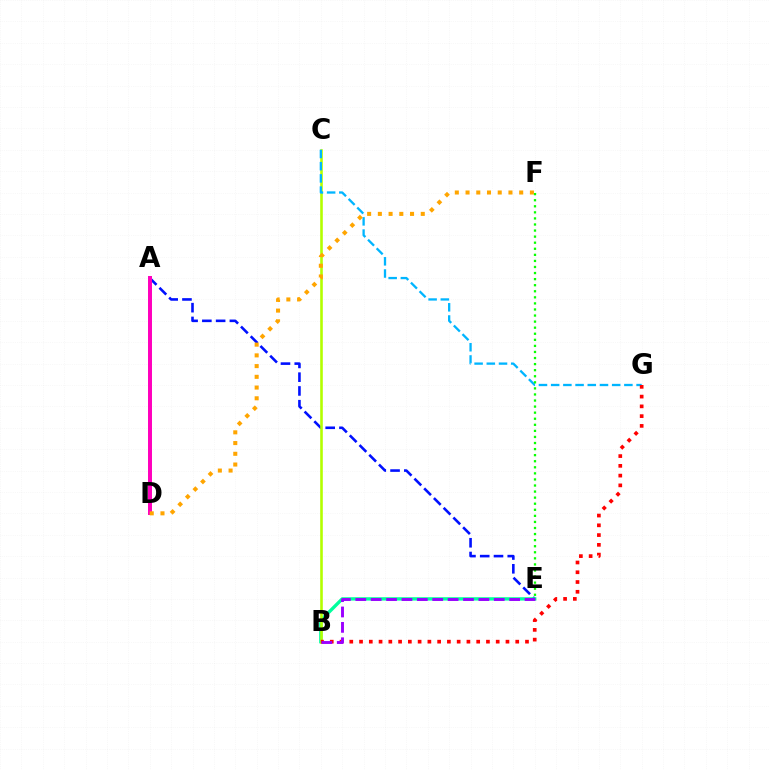{('A', 'E'): [{'color': '#0010ff', 'line_style': 'dashed', 'thickness': 1.87}], ('B', 'E'): [{'color': '#00ff9d', 'line_style': 'solid', 'thickness': 2.41}, {'color': '#9b00ff', 'line_style': 'dashed', 'thickness': 2.09}], ('B', 'C'): [{'color': '#b3ff00', 'line_style': 'solid', 'thickness': 1.88}], ('C', 'G'): [{'color': '#00b5ff', 'line_style': 'dashed', 'thickness': 1.66}], ('E', 'F'): [{'color': '#08ff00', 'line_style': 'dotted', 'thickness': 1.65}], ('A', 'D'): [{'color': '#ff00bd', 'line_style': 'solid', 'thickness': 2.86}], ('D', 'F'): [{'color': '#ffa500', 'line_style': 'dotted', 'thickness': 2.91}], ('B', 'G'): [{'color': '#ff0000', 'line_style': 'dotted', 'thickness': 2.65}]}